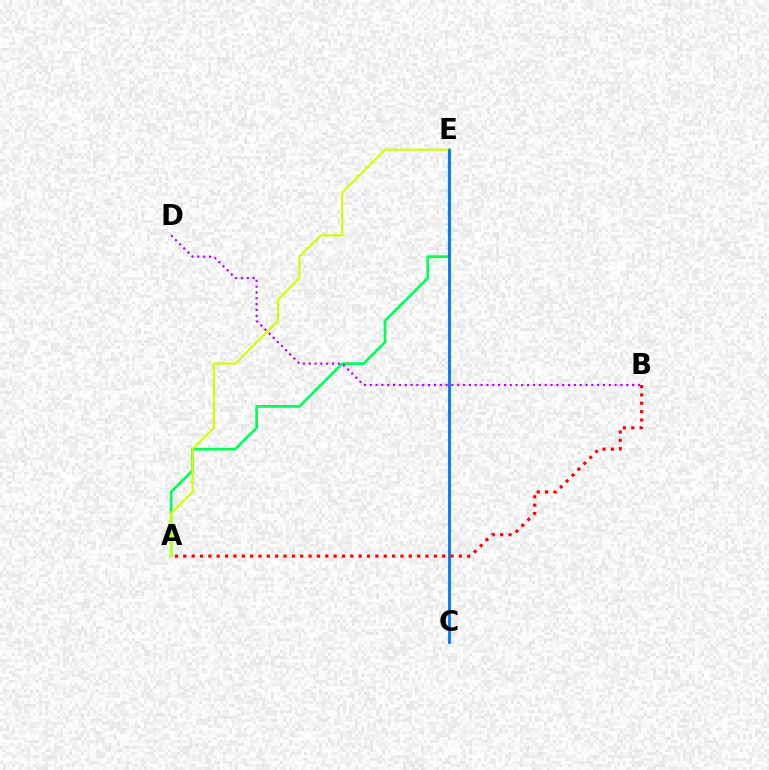{('A', 'E'): [{'color': '#00ff5c', 'line_style': 'solid', 'thickness': 1.94}, {'color': '#d1ff00', 'line_style': 'solid', 'thickness': 1.53}], ('B', 'D'): [{'color': '#b900ff', 'line_style': 'dotted', 'thickness': 1.58}], ('C', 'E'): [{'color': '#0074ff', 'line_style': 'solid', 'thickness': 2.0}], ('A', 'B'): [{'color': '#ff0000', 'line_style': 'dotted', 'thickness': 2.27}]}